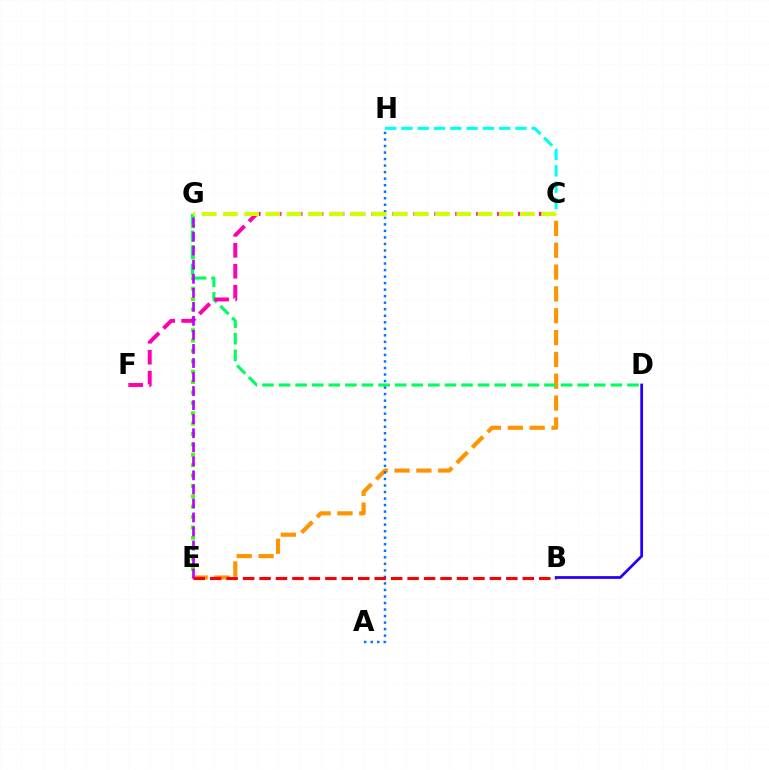{('C', 'E'): [{'color': '#ff9400', 'line_style': 'dashed', 'thickness': 2.97}], ('E', 'G'): [{'color': '#3dff00', 'line_style': 'dotted', 'thickness': 2.82}, {'color': '#b900ff', 'line_style': 'dashed', 'thickness': 1.91}], ('D', 'G'): [{'color': '#00ff5c', 'line_style': 'dashed', 'thickness': 2.25}], ('A', 'H'): [{'color': '#0074ff', 'line_style': 'dotted', 'thickness': 1.77}], ('C', 'F'): [{'color': '#ff00ac', 'line_style': 'dashed', 'thickness': 2.84}], ('B', 'E'): [{'color': '#ff0000', 'line_style': 'dashed', 'thickness': 2.24}], ('B', 'D'): [{'color': '#2500ff', 'line_style': 'solid', 'thickness': 1.99}], ('C', 'H'): [{'color': '#00fff6', 'line_style': 'dashed', 'thickness': 2.21}], ('C', 'G'): [{'color': '#d1ff00', 'line_style': 'dashed', 'thickness': 2.88}]}